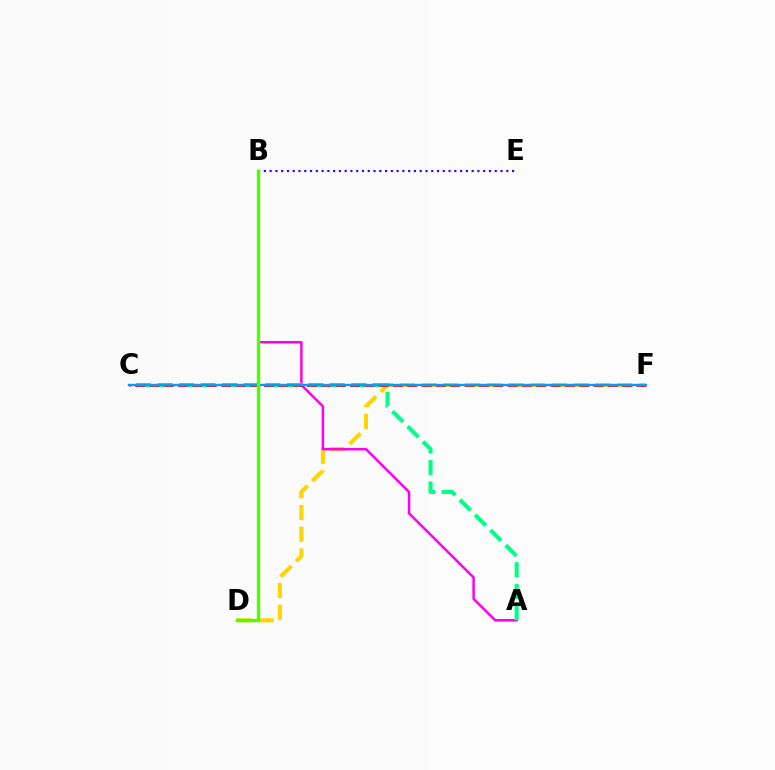{('D', 'F'): [{'color': '#ffd500', 'line_style': 'dashed', 'thickness': 2.95}], ('A', 'B'): [{'color': '#ff00ed', 'line_style': 'solid', 'thickness': 1.79}], ('A', 'C'): [{'color': '#00ff86', 'line_style': 'dashed', 'thickness': 2.92}], ('C', 'F'): [{'color': '#ff0000', 'line_style': 'dashed', 'thickness': 1.95}, {'color': '#009eff', 'line_style': 'solid', 'thickness': 1.72}], ('B', 'E'): [{'color': '#3700ff', 'line_style': 'dotted', 'thickness': 1.57}], ('B', 'D'): [{'color': '#4fff00', 'line_style': 'solid', 'thickness': 2.42}]}